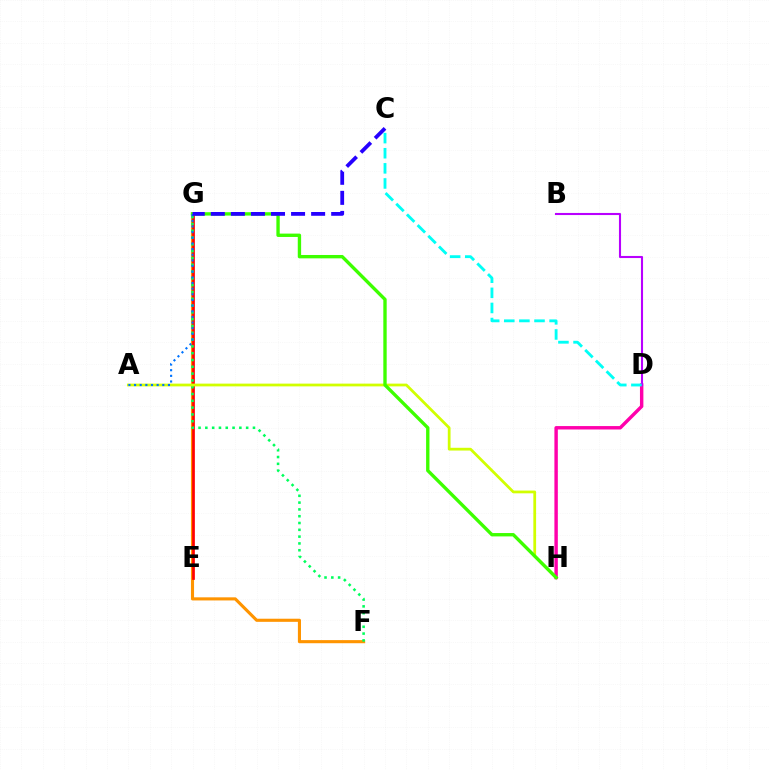{('F', 'G'): [{'color': '#ff9400', 'line_style': 'solid', 'thickness': 2.24}, {'color': '#00ff5c', 'line_style': 'dotted', 'thickness': 1.85}], ('E', 'G'): [{'color': '#ff0000', 'line_style': 'solid', 'thickness': 1.95}], ('A', 'H'): [{'color': '#d1ff00', 'line_style': 'solid', 'thickness': 1.99}], ('D', 'H'): [{'color': '#ff00ac', 'line_style': 'solid', 'thickness': 2.46}], ('G', 'H'): [{'color': '#3dff00', 'line_style': 'solid', 'thickness': 2.42}], ('B', 'D'): [{'color': '#b900ff', 'line_style': 'solid', 'thickness': 1.51}], ('A', 'G'): [{'color': '#0074ff', 'line_style': 'dotted', 'thickness': 1.54}], ('C', 'G'): [{'color': '#2500ff', 'line_style': 'dashed', 'thickness': 2.73}], ('C', 'D'): [{'color': '#00fff6', 'line_style': 'dashed', 'thickness': 2.05}]}